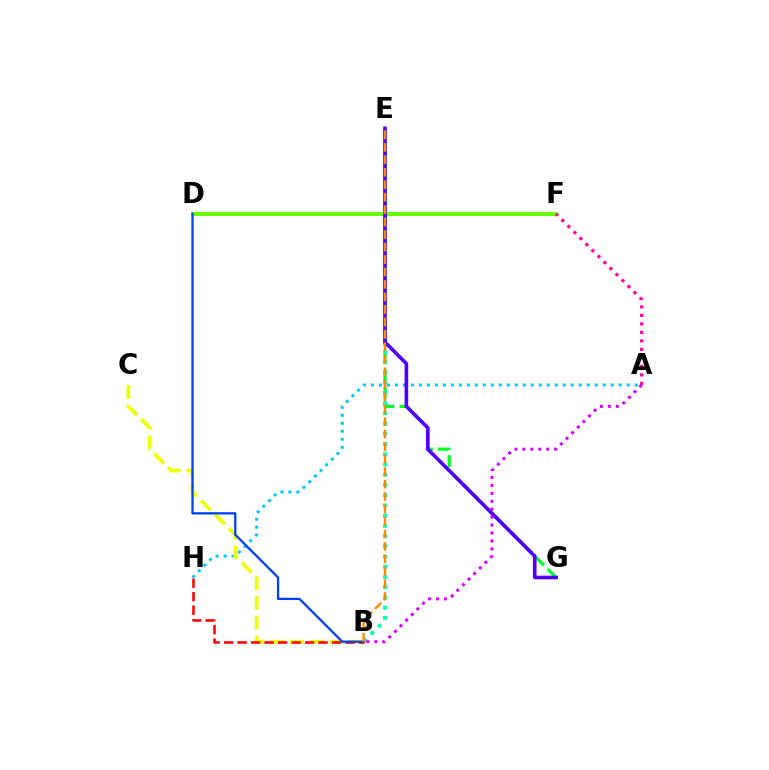{('A', 'H'): [{'color': '#00c7ff', 'line_style': 'dotted', 'thickness': 2.17}], ('E', 'G'): [{'color': '#00ff27', 'line_style': 'dashed', 'thickness': 2.33}, {'color': '#4f00ff', 'line_style': 'solid', 'thickness': 2.61}], ('B', 'E'): [{'color': '#00ffaf', 'line_style': 'dotted', 'thickness': 2.78}, {'color': '#ff8800', 'line_style': 'dashed', 'thickness': 1.69}], ('B', 'C'): [{'color': '#eeff00', 'line_style': 'dashed', 'thickness': 2.69}], ('D', 'F'): [{'color': '#66ff00', 'line_style': 'solid', 'thickness': 2.87}], ('B', 'H'): [{'color': '#ff0000', 'line_style': 'dashed', 'thickness': 1.83}], ('B', 'D'): [{'color': '#003fff', 'line_style': 'solid', 'thickness': 1.64}], ('A', 'F'): [{'color': '#ff00a0', 'line_style': 'dotted', 'thickness': 2.31}], ('A', 'B'): [{'color': '#d600ff', 'line_style': 'dotted', 'thickness': 2.16}]}